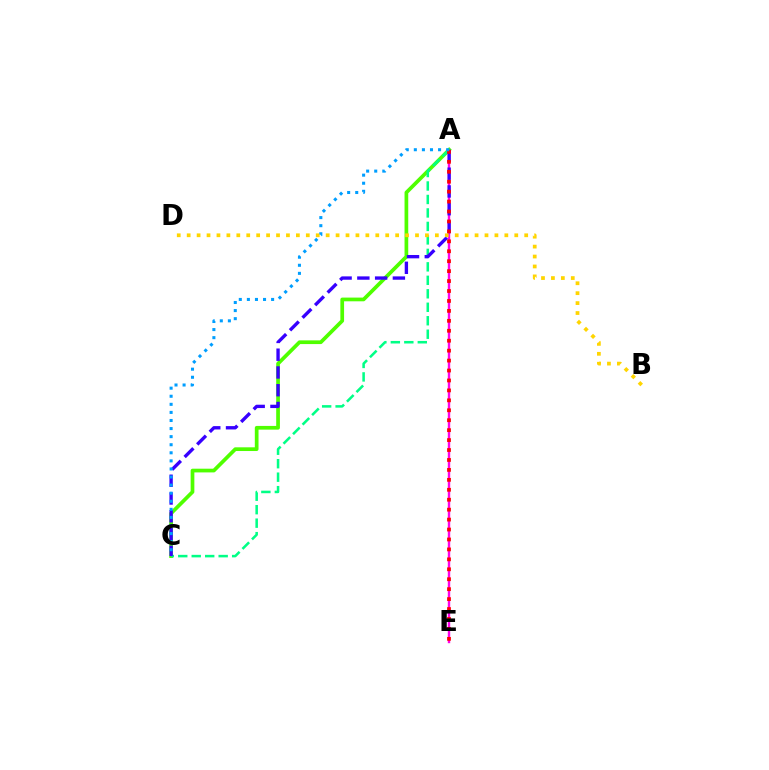{('A', 'E'): [{'color': '#ff00ed', 'line_style': 'solid', 'thickness': 1.73}, {'color': '#ff0000', 'line_style': 'dotted', 'thickness': 2.7}], ('A', 'C'): [{'color': '#4fff00', 'line_style': 'solid', 'thickness': 2.67}, {'color': '#00ff86', 'line_style': 'dashed', 'thickness': 1.83}, {'color': '#3700ff', 'line_style': 'dashed', 'thickness': 2.41}, {'color': '#009eff', 'line_style': 'dotted', 'thickness': 2.19}], ('B', 'D'): [{'color': '#ffd500', 'line_style': 'dotted', 'thickness': 2.7}]}